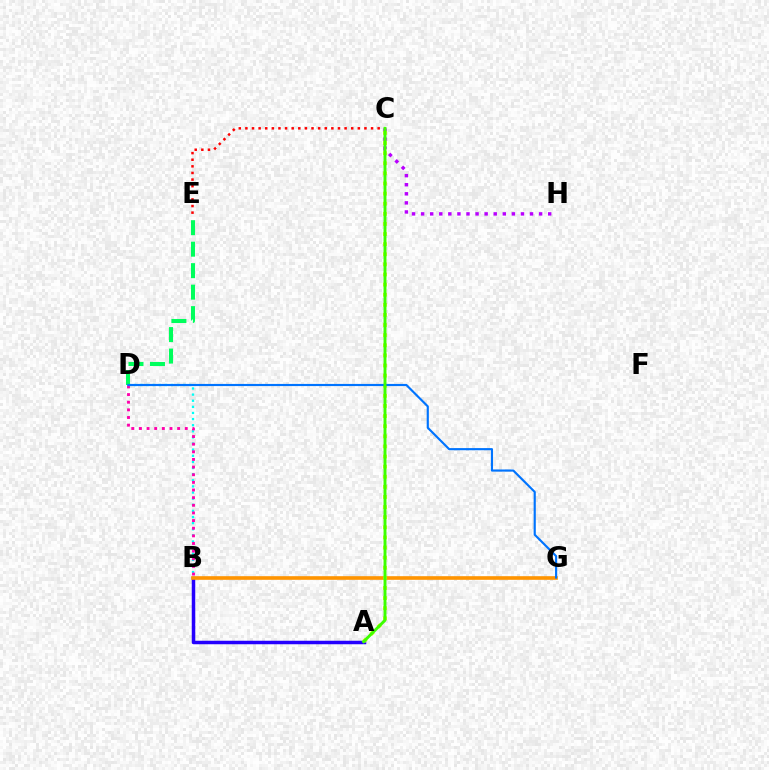{('B', 'D'): [{'color': '#00fff6', 'line_style': 'dotted', 'thickness': 1.66}, {'color': '#ff00ac', 'line_style': 'dotted', 'thickness': 2.08}], ('C', 'H'): [{'color': '#b900ff', 'line_style': 'dotted', 'thickness': 2.47}], ('A', 'B'): [{'color': '#2500ff', 'line_style': 'solid', 'thickness': 2.51}], ('B', 'G'): [{'color': '#ff9400', 'line_style': 'solid', 'thickness': 2.61}], ('A', 'C'): [{'color': '#d1ff00', 'line_style': 'dotted', 'thickness': 2.75}, {'color': '#3dff00', 'line_style': 'solid', 'thickness': 2.09}], ('D', 'E'): [{'color': '#00ff5c', 'line_style': 'dashed', 'thickness': 2.92}], ('D', 'G'): [{'color': '#0074ff', 'line_style': 'solid', 'thickness': 1.55}], ('C', 'E'): [{'color': '#ff0000', 'line_style': 'dotted', 'thickness': 1.8}]}